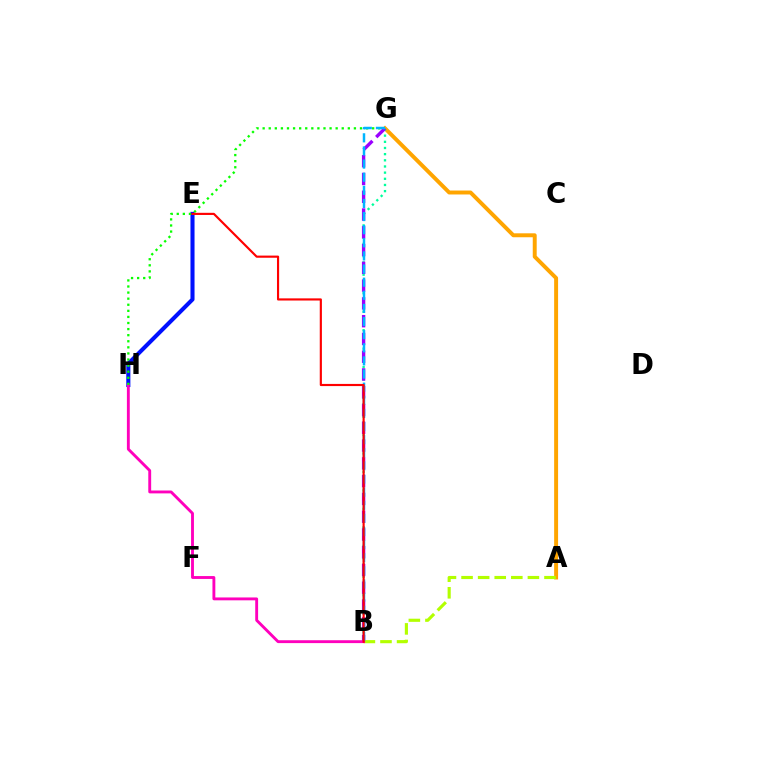{('A', 'G'): [{'color': '#ffa500', 'line_style': 'solid', 'thickness': 2.84}], ('B', 'G'): [{'color': '#00ff9d', 'line_style': 'dotted', 'thickness': 1.67}, {'color': '#9b00ff', 'line_style': 'dashed', 'thickness': 2.41}, {'color': '#00b5ff', 'line_style': 'dashed', 'thickness': 1.78}], ('E', 'H'): [{'color': '#0010ff', 'line_style': 'solid', 'thickness': 2.93}], ('A', 'B'): [{'color': '#b3ff00', 'line_style': 'dashed', 'thickness': 2.25}], ('B', 'H'): [{'color': '#ff00bd', 'line_style': 'solid', 'thickness': 2.07}], ('G', 'H'): [{'color': '#08ff00', 'line_style': 'dotted', 'thickness': 1.65}], ('B', 'E'): [{'color': '#ff0000', 'line_style': 'solid', 'thickness': 1.55}]}